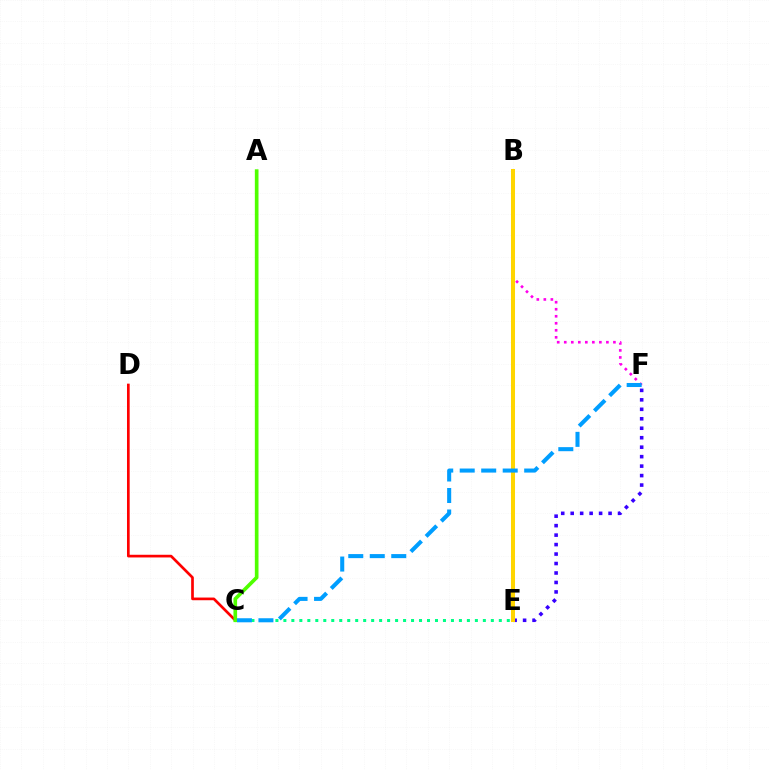{('C', 'D'): [{'color': '#ff0000', 'line_style': 'solid', 'thickness': 1.93}], ('C', 'E'): [{'color': '#00ff86', 'line_style': 'dotted', 'thickness': 2.17}], ('E', 'F'): [{'color': '#3700ff', 'line_style': 'dotted', 'thickness': 2.57}], ('B', 'F'): [{'color': '#ff00ed', 'line_style': 'dotted', 'thickness': 1.91}], ('B', 'E'): [{'color': '#ffd500', 'line_style': 'solid', 'thickness': 2.9}], ('A', 'C'): [{'color': '#4fff00', 'line_style': 'solid', 'thickness': 2.63}], ('C', 'F'): [{'color': '#009eff', 'line_style': 'dashed', 'thickness': 2.92}]}